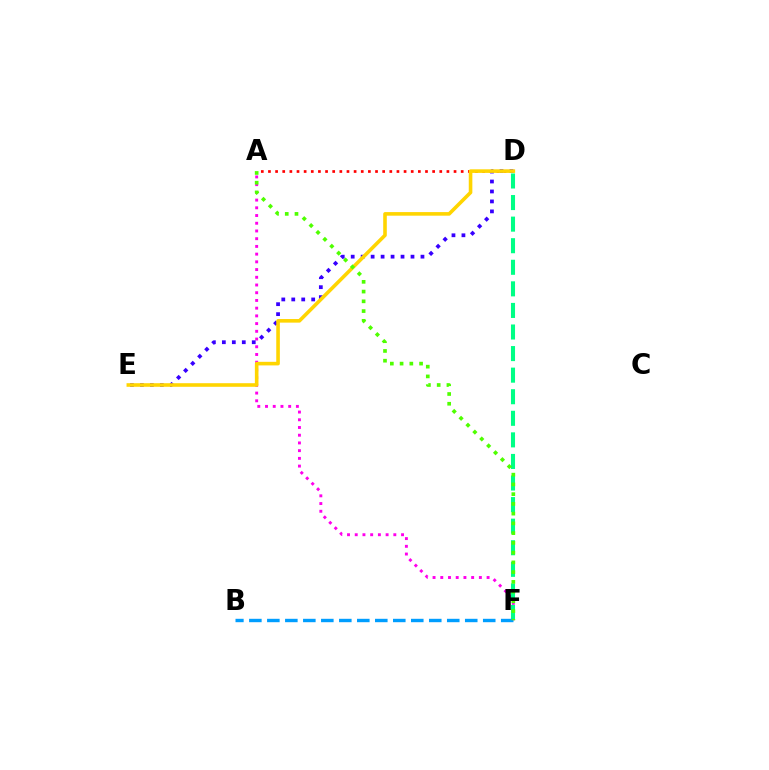{('A', 'F'): [{'color': '#ff00ed', 'line_style': 'dotted', 'thickness': 2.1}, {'color': '#4fff00', 'line_style': 'dotted', 'thickness': 2.65}], ('A', 'D'): [{'color': '#ff0000', 'line_style': 'dotted', 'thickness': 1.94}], ('D', 'E'): [{'color': '#3700ff', 'line_style': 'dotted', 'thickness': 2.71}, {'color': '#ffd500', 'line_style': 'solid', 'thickness': 2.59}], ('D', 'F'): [{'color': '#00ff86', 'line_style': 'dashed', 'thickness': 2.93}], ('B', 'F'): [{'color': '#009eff', 'line_style': 'dashed', 'thickness': 2.44}]}